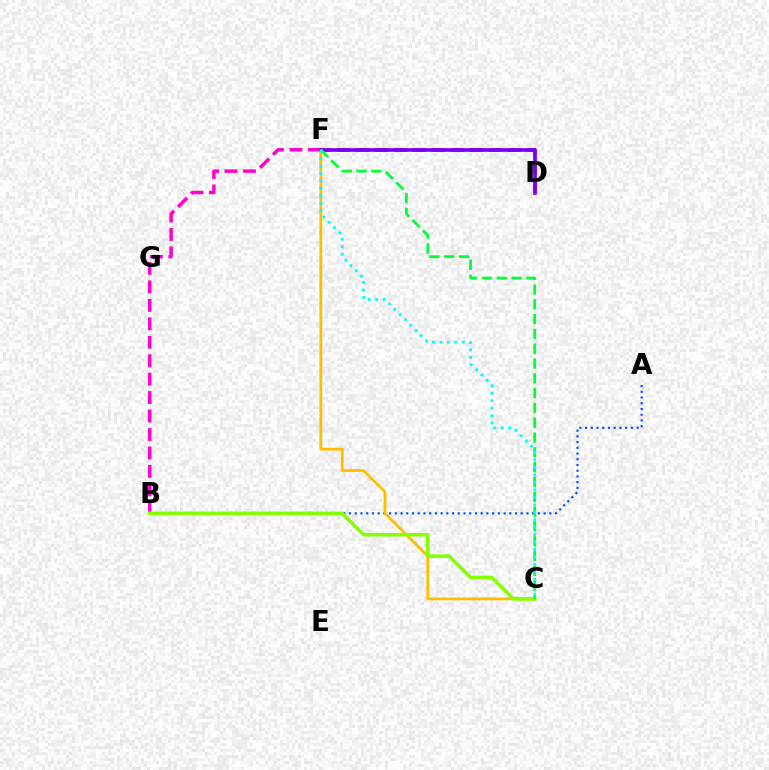{('A', 'B'): [{'color': '#004bff', 'line_style': 'dotted', 'thickness': 1.56}], ('C', 'F'): [{'color': '#ffbd00', 'line_style': 'solid', 'thickness': 1.99}, {'color': '#00ff39', 'line_style': 'dashed', 'thickness': 2.01}, {'color': '#00fff6', 'line_style': 'dotted', 'thickness': 2.03}], ('B', 'F'): [{'color': '#ff00cf', 'line_style': 'dashed', 'thickness': 2.51}], ('D', 'F'): [{'color': '#ff0000', 'line_style': 'dashed', 'thickness': 2.58}, {'color': '#7200ff', 'line_style': 'solid', 'thickness': 2.62}], ('B', 'C'): [{'color': '#84ff00', 'line_style': 'solid', 'thickness': 2.55}]}